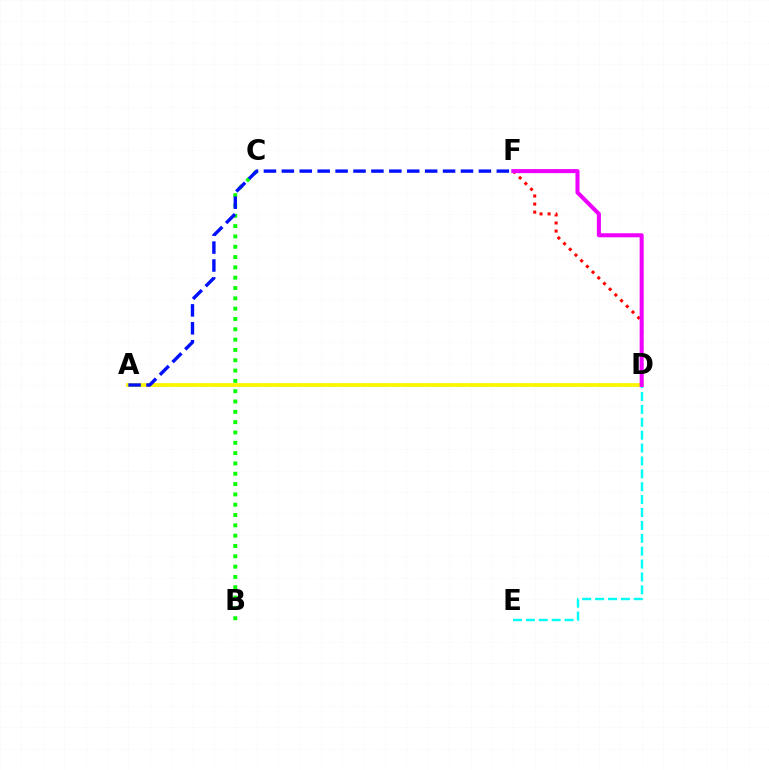{('A', 'D'): [{'color': '#fcf500', 'line_style': 'solid', 'thickness': 2.69}], ('B', 'C'): [{'color': '#08ff00', 'line_style': 'dotted', 'thickness': 2.8}], ('A', 'F'): [{'color': '#0010ff', 'line_style': 'dashed', 'thickness': 2.43}], ('D', 'F'): [{'color': '#ff0000', 'line_style': 'dotted', 'thickness': 2.19}, {'color': '#ee00ff', 'line_style': 'solid', 'thickness': 2.91}], ('D', 'E'): [{'color': '#00fff6', 'line_style': 'dashed', 'thickness': 1.75}]}